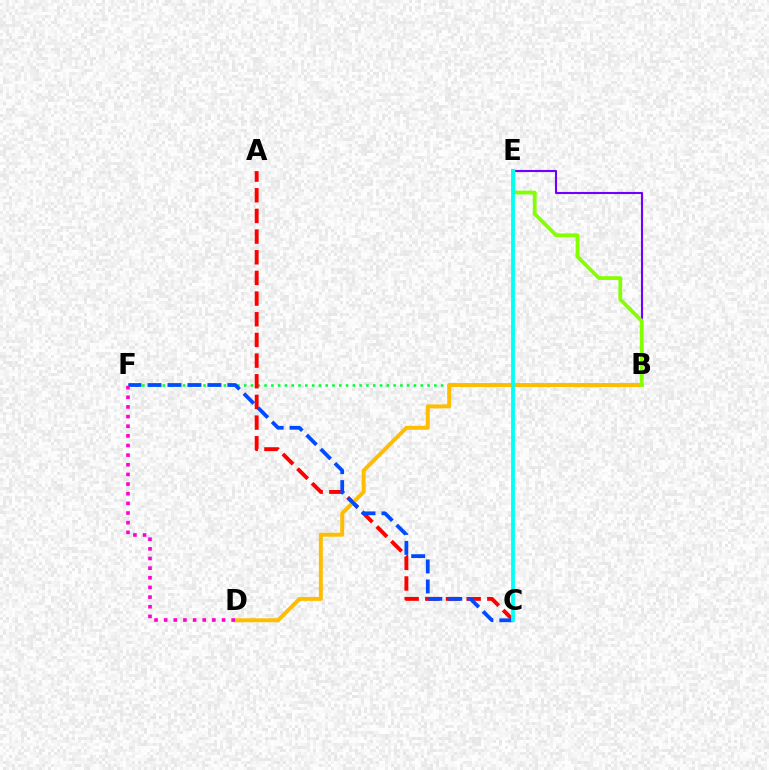{('B', 'F'): [{'color': '#00ff39', 'line_style': 'dotted', 'thickness': 1.84}], ('A', 'C'): [{'color': '#ff0000', 'line_style': 'dashed', 'thickness': 2.81}], ('B', 'D'): [{'color': '#ffbd00', 'line_style': 'solid', 'thickness': 2.85}], ('B', 'E'): [{'color': '#7200ff', 'line_style': 'solid', 'thickness': 1.52}, {'color': '#84ff00', 'line_style': 'solid', 'thickness': 2.7}], ('C', 'F'): [{'color': '#004bff', 'line_style': 'dashed', 'thickness': 2.71}], ('D', 'F'): [{'color': '#ff00cf', 'line_style': 'dotted', 'thickness': 2.62}], ('C', 'E'): [{'color': '#00fff6', 'line_style': 'solid', 'thickness': 2.73}]}